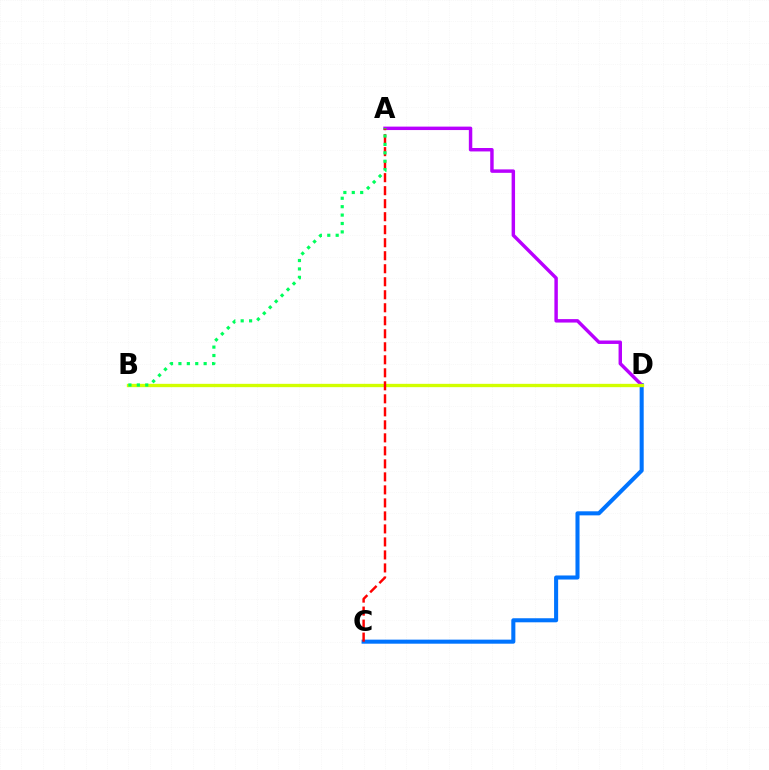{('C', 'D'): [{'color': '#0074ff', 'line_style': 'solid', 'thickness': 2.92}], ('A', 'D'): [{'color': '#b900ff', 'line_style': 'solid', 'thickness': 2.48}], ('B', 'D'): [{'color': '#d1ff00', 'line_style': 'solid', 'thickness': 2.4}], ('A', 'C'): [{'color': '#ff0000', 'line_style': 'dashed', 'thickness': 1.77}], ('A', 'B'): [{'color': '#00ff5c', 'line_style': 'dotted', 'thickness': 2.28}]}